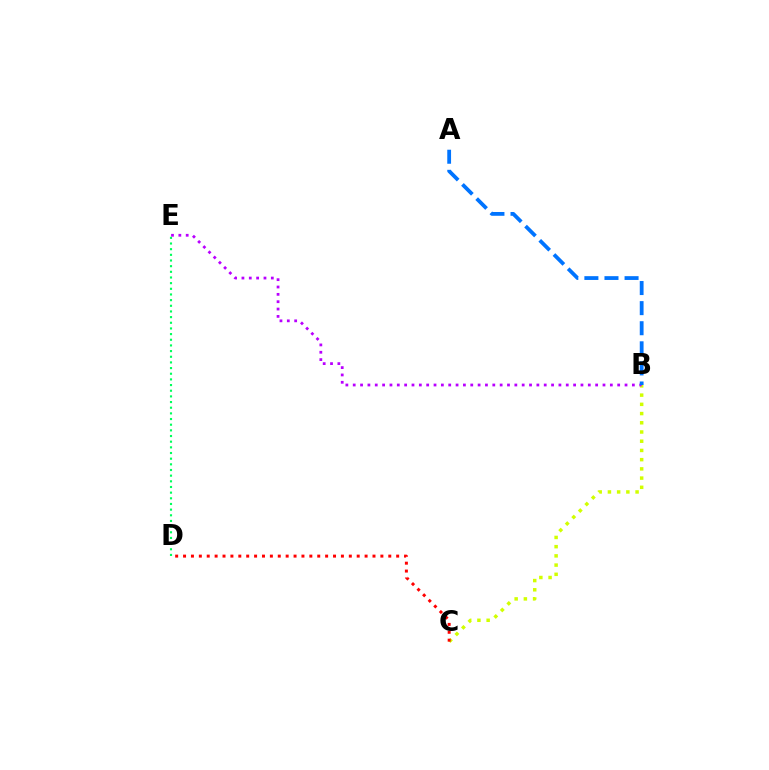{('B', 'C'): [{'color': '#d1ff00', 'line_style': 'dotted', 'thickness': 2.5}], ('D', 'E'): [{'color': '#00ff5c', 'line_style': 'dotted', 'thickness': 1.54}], ('B', 'E'): [{'color': '#b900ff', 'line_style': 'dotted', 'thickness': 2.0}], ('A', 'B'): [{'color': '#0074ff', 'line_style': 'dashed', 'thickness': 2.73}], ('C', 'D'): [{'color': '#ff0000', 'line_style': 'dotted', 'thickness': 2.14}]}